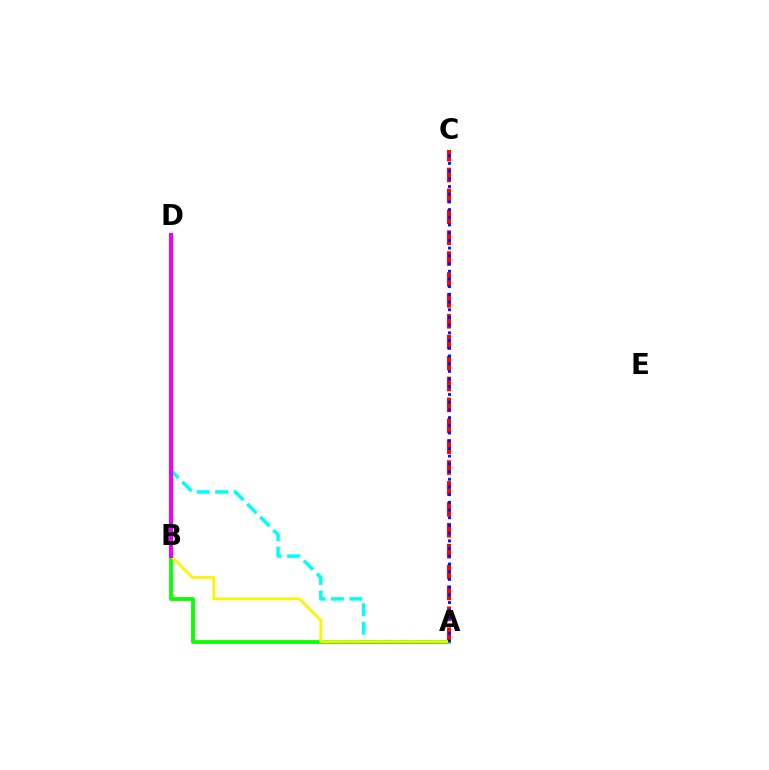{('A', 'D'): [{'color': '#00fff6', 'line_style': 'dashed', 'thickness': 2.51}], ('A', 'B'): [{'color': '#08ff00', 'line_style': 'solid', 'thickness': 2.72}, {'color': '#fcf500', 'line_style': 'solid', 'thickness': 1.99}], ('A', 'C'): [{'color': '#ff0000', 'line_style': 'dashed', 'thickness': 2.84}, {'color': '#0010ff', 'line_style': 'dotted', 'thickness': 2.09}], ('B', 'D'): [{'color': '#ee00ff', 'line_style': 'solid', 'thickness': 2.91}]}